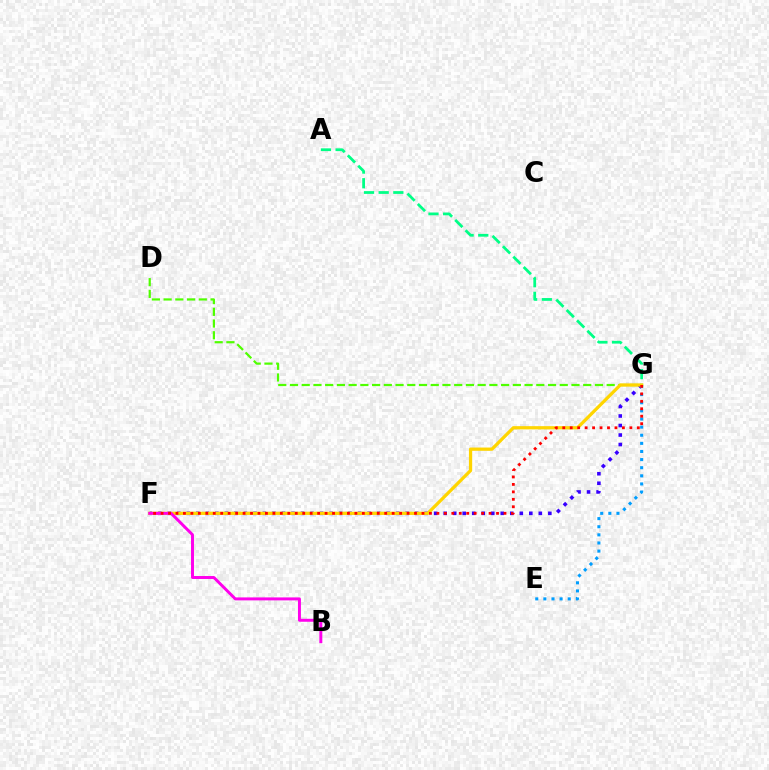{('A', 'G'): [{'color': '#00ff86', 'line_style': 'dashed', 'thickness': 1.99}], ('D', 'G'): [{'color': '#4fff00', 'line_style': 'dashed', 'thickness': 1.59}], ('F', 'G'): [{'color': '#3700ff', 'line_style': 'dotted', 'thickness': 2.59}, {'color': '#ffd500', 'line_style': 'solid', 'thickness': 2.34}, {'color': '#ff0000', 'line_style': 'dotted', 'thickness': 2.03}], ('E', 'G'): [{'color': '#009eff', 'line_style': 'dotted', 'thickness': 2.21}], ('B', 'F'): [{'color': '#ff00ed', 'line_style': 'solid', 'thickness': 2.13}]}